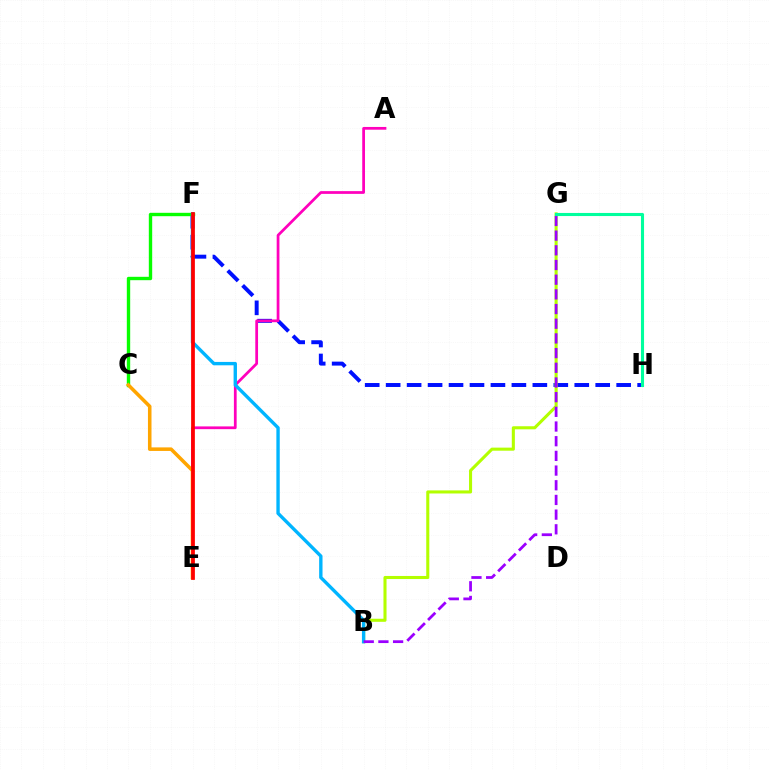{('F', 'H'): [{'color': '#0010ff', 'line_style': 'dashed', 'thickness': 2.85}], ('B', 'G'): [{'color': '#b3ff00', 'line_style': 'solid', 'thickness': 2.21}, {'color': '#9b00ff', 'line_style': 'dashed', 'thickness': 1.99}], ('A', 'E'): [{'color': '#ff00bd', 'line_style': 'solid', 'thickness': 1.98}], ('C', 'F'): [{'color': '#08ff00', 'line_style': 'solid', 'thickness': 2.43}], ('B', 'F'): [{'color': '#00b5ff', 'line_style': 'solid', 'thickness': 2.43}], ('C', 'E'): [{'color': '#ffa500', 'line_style': 'solid', 'thickness': 2.56}], ('E', 'F'): [{'color': '#ff0000', 'line_style': 'solid', 'thickness': 2.69}], ('G', 'H'): [{'color': '#00ff9d', 'line_style': 'solid', 'thickness': 2.23}]}